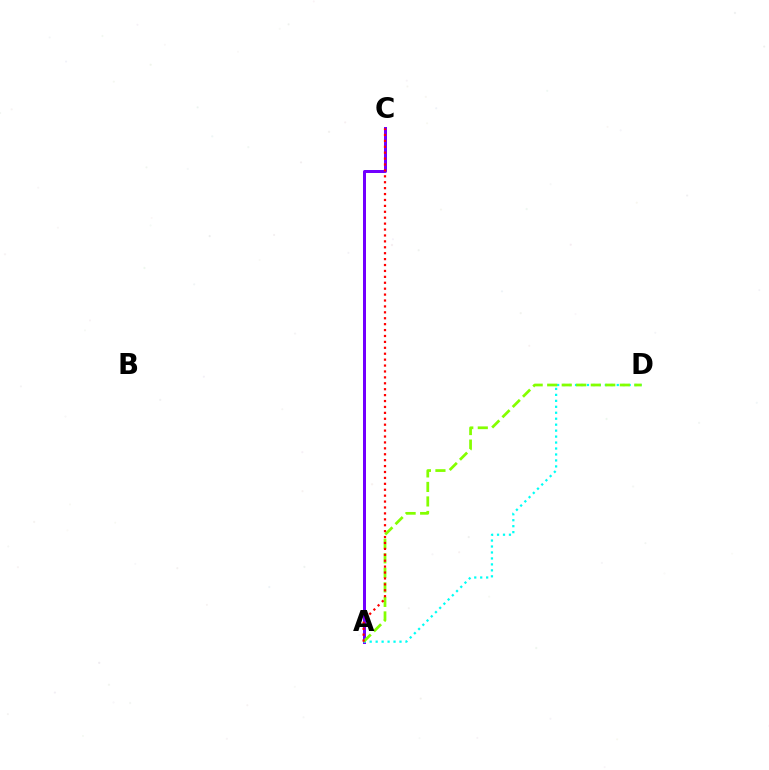{('A', 'C'): [{'color': '#7200ff', 'line_style': 'solid', 'thickness': 2.16}, {'color': '#ff0000', 'line_style': 'dotted', 'thickness': 1.61}], ('A', 'D'): [{'color': '#00fff6', 'line_style': 'dotted', 'thickness': 1.62}, {'color': '#84ff00', 'line_style': 'dashed', 'thickness': 1.97}]}